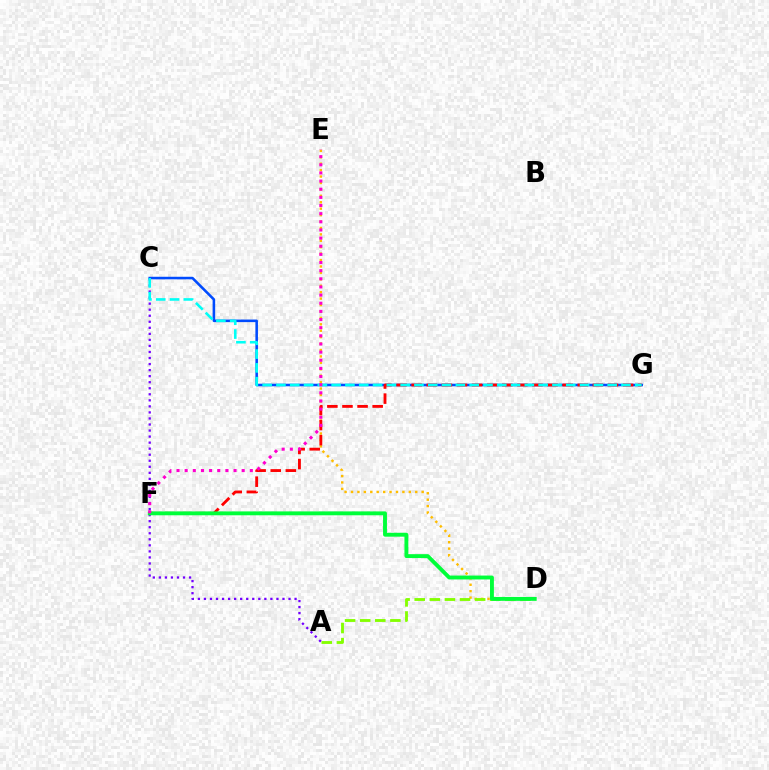{('A', 'C'): [{'color': '#7200ff', 'line_style': 'dotted', 'thickness': 1.64}], ('C', 'G'): [{'color': '#004bff', 'line_style': 'solid', 'thickness': 1.85}, {'color': '#00fff6', 'line_style': 'dashed', 'thickness': 1.87}], ('D', 'E'): [{'color': '#ffbd00', 'line_style': 'dotted', 'thickness': 1.75}], ('A', 'D'): [{'color': '#84ff00', 'line_style': 'dashed', 'thickness': 2.05}], ('F', 'G'): [{'color': '#ff0000', 'line_style': 'dashed', 'thickness': 2.05}], ('D', 'F'): [{'color': '#00ff39', 'line_style': 'solid', 'thickness': 2.8}], ('E', 'F'): [{'color': '#ff00cf', 'line_style': 'dotted', 'thickness': 2.21}]}